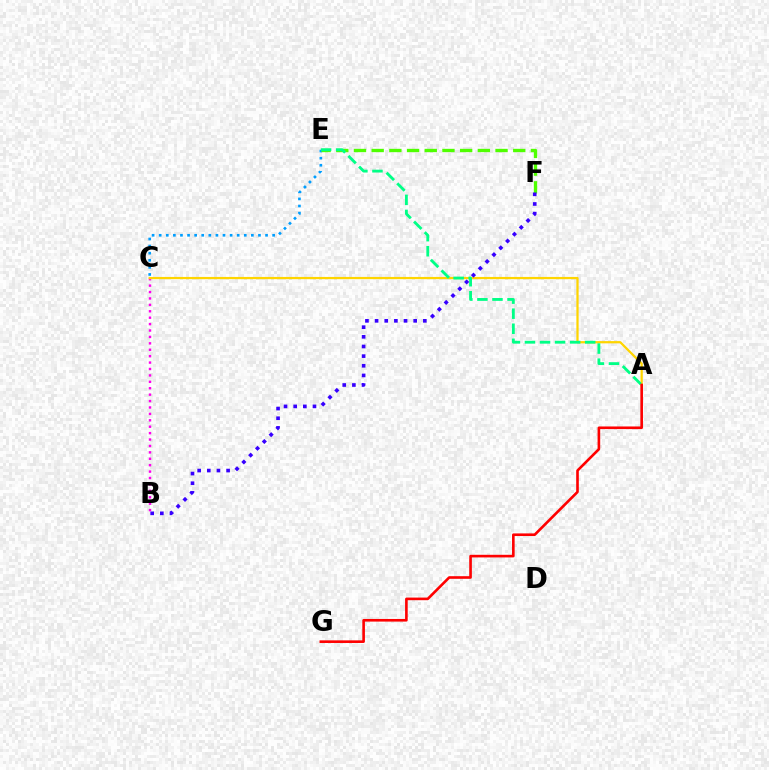{('B', 'C'): [{'color': '#ff00ed', 'line_style': 'dotted', 'thickness': 1.74}], ('C', 'E'): [{'color': '#009eff', 'line_style': 'dotted', 'thickness': 1.93}], ('A', 'C'): [{'color': '#ffd500', 'line_style': 'solid', 'thickness': 1.62}], ('E', 'F'): [{'color': '#4fff00', 'line_style': 'dashed', 'thickness': 2.4}], ('A', 'E'): [{'color': '#00ff86', 'line_style': 'dashed', 'thickness': 2.05}], ('B', 'F'): [{'color': '#3700ff', 'line_style': 'dotted', 'thickness': 2.62}], ('A', 'G'): [{'color': '#ff0000', 'line_style': 'solid', 'thickness': 1.89}]}